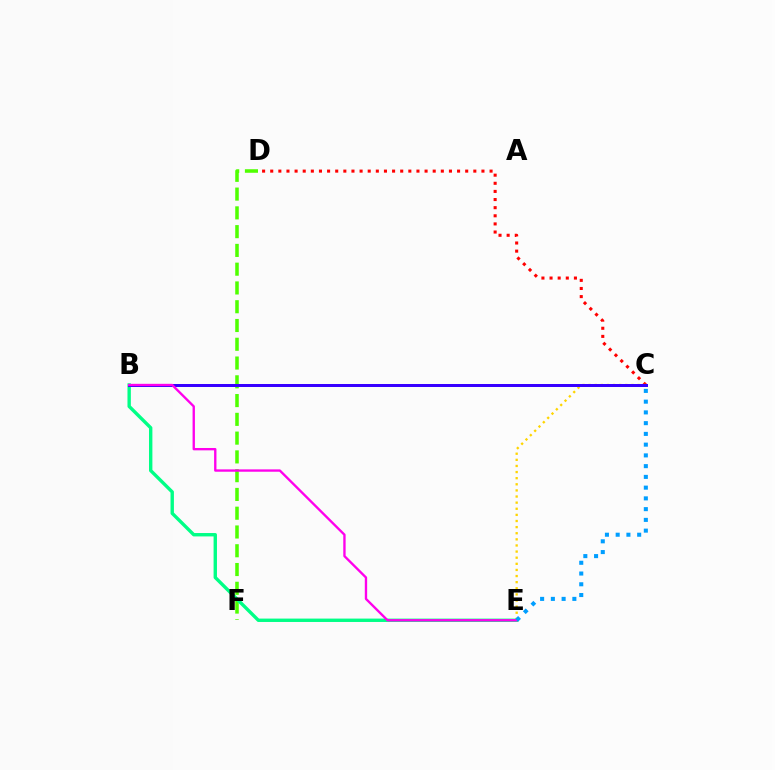{('C', 'D'): [{'color': '#ff0000', 'line_style': 'dotted', 'thickness': 2.21}], ('D', 'F'): [{'color': '#4fff00', 'line_style': 'dashed', 'thickness': 2.55}], ('B', 'E'): [{'color': '#00ff86', 'line_style': 'solid', 'thickness': 2.44}, {'color': '#ff00ed', 'line_style': 'solid', 'thickness': 1.69}], ('C', 'E'): [{'color': '#ffd500', 'line_style': 'dotted', 'thickness': 1.66}, {'color': '#009eff', 'line_style': 'dotted', 'thickness': 2.92}], ('B', 'C'): [{'color': '#3700ff', 'line_style': 'solid', 'thickness': 2.16}]}